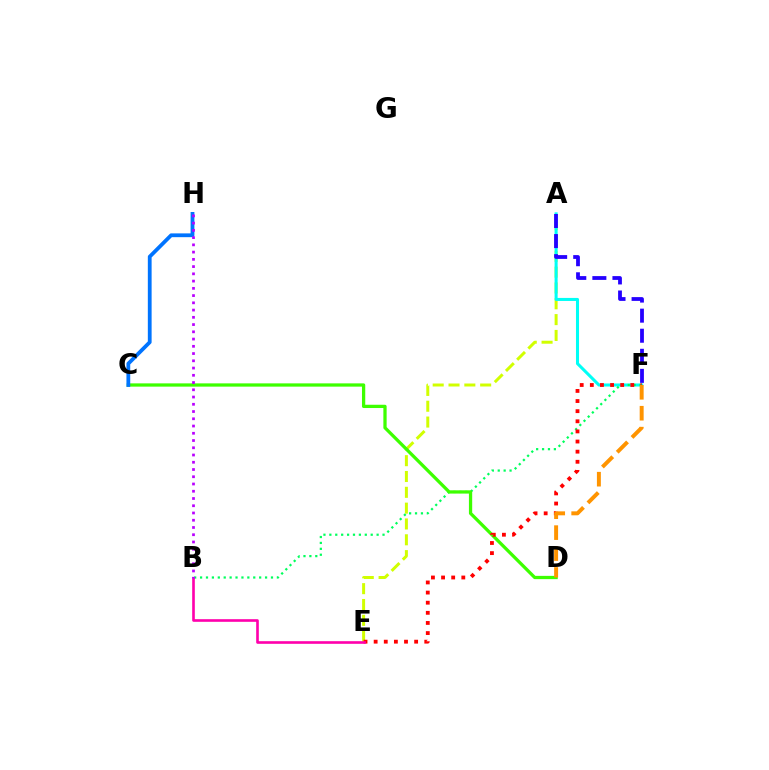{('A', 'E'): [{'color': '#d1ff00', 'line_style': 'dashed', 'thickness': 2.15}], ('A', 'F'): [{'color': '#00fff6', 'line_style': 'solid', 'thickness': 2.19}, {'color': '#2500ff', 'line_style': 'dashed', 'thickness': 2.73}], ('B', 'F'): [{'color': '#00ff5c', 'line_style': 'dotted', 'thickness': 1.61}], ('C', 'D'): [{'color': '#3dff00', 'line_style': 'solid', 'thickness': 2.35}], ('E', 'F'): [{'color': '#ff0000', 'line_style': 'dotted', 'thickness': 2.75}], ('D', 'F'): [{'color': '#ff9400', 'line_style': 'dashed', 'thickness': 2.84}], ('C', 'H'): [{'color': '#0074ff', 'line_style': 'solid', 'thickness': 2.73}], ('B', 'E'): [{'color': '#ff00ac', 'line_style': 'solid', 'thickness': 1.89}], ('B', 'H'): [{'color': '#b900ff', 'line_style': 'dotted', 'thickness': 1.97}]}